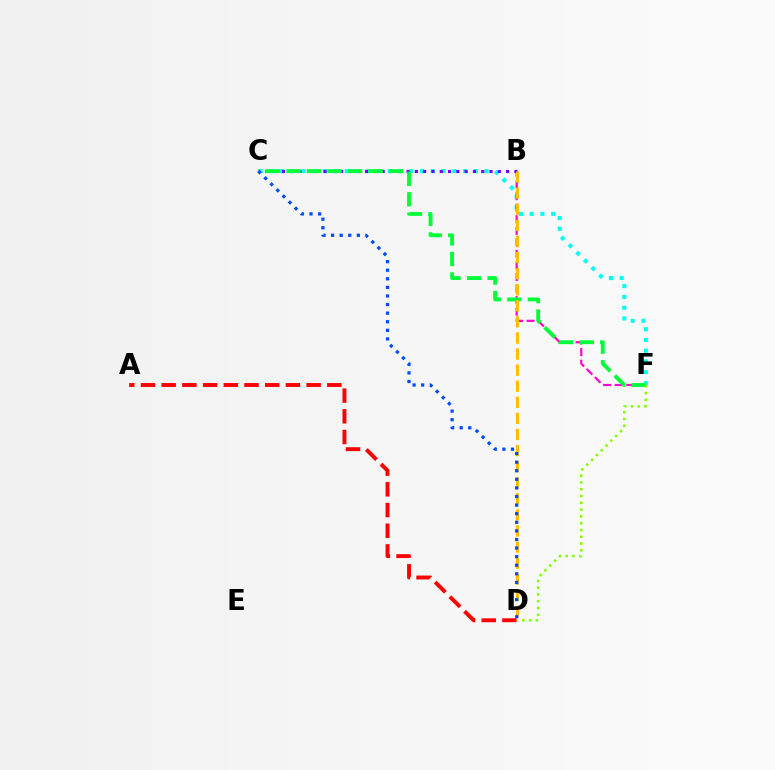{('C', 'F'): [{'color': '#00fff6', 'line_style': 'dotted', 'thickness': 2.92}, {'color': '#00ff39', 'line_style': 'dashed', 'thickness': 2.79}], ('B', 'F'): [{'color': '#ff00cf', 'line_style': 'dashed', 'thickness': 1.57}], ('B', 'C'): [{'color': '#7200ff', 'line_style': 'dotted', 'thickness': 2.26}], ('A', 'D'): [{'color': '#ff0000', 'line_style': 'dashed', 'thickness': 2.81}], ('B', 'D'): [{'color': '#ffbd00', 'line_style': 'dashed', 'thickness': 2.19}], ('D', 'F'): [{'color': '#84ff00', 'line_style': 'dotted', 'thickness': 1.84}], ('C', 'D'): [{'color': '#004bff', 'line_style': 'dotted', 'thickness': 2.33}]}